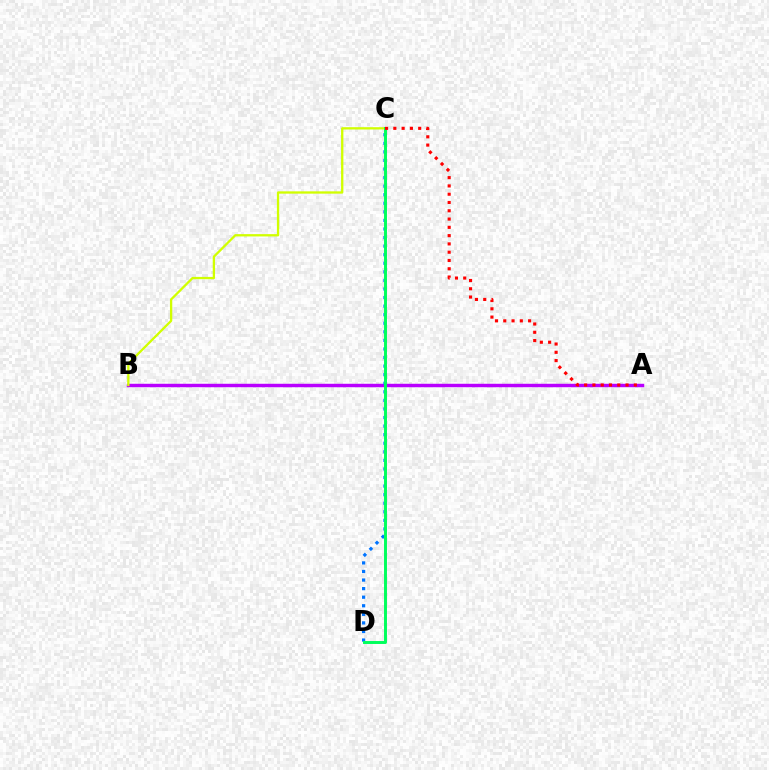{('A', 'B'): [{'color': '#b900ff', 'line_style': 'solid', 'thickness': 2.48}], ('C', 'D'): [{'color': '#0074ff', 'line_style': 'dotted', 'thickness': 2.33}, {'color': '#00ff5c', 'line_style': 'solid', 'thickness': 2.12}], ('B', 'C'): [{'color': '#d1ff00', 'line_style': 'solid', 'thickness': 1.66}], ('A', 'C'): [{'color': '#ff0000', 'line_style': 'dotted', 'thickness': 2.25}]}